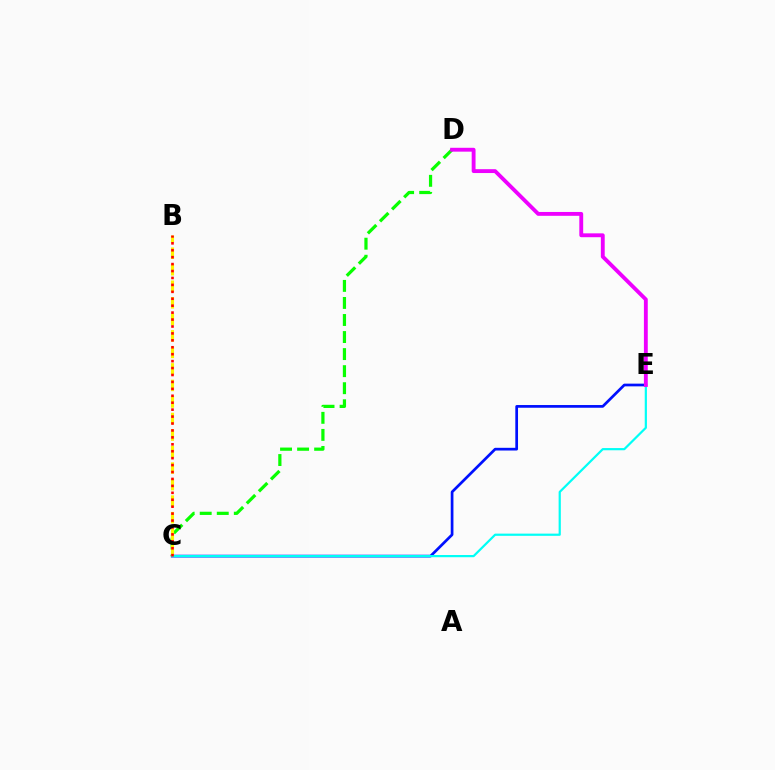{('C', 'E'): [{'color': '#0010ff', 'line_style': 'solid', 'thickness': 1.95}, {'color': '#00fff6', 'line_style': 'solid', 'thickness': 1.59}], ('C', 'D'): [{'color': '#08ff00', 'line_style': 'dashed', 'thickness': 2.32}], ('B', 'C'): [{'color': '#fcf500', 'line_style': 'dashed', 'thickness': 2.25}, {'color': '#ff0000', 'line_style': 'dotted', 'thickness': 1.88}], ('D', 'E'): [{'color': '#ee00ff', 'line_style': 'solid', 'thickness': 2.78}]}